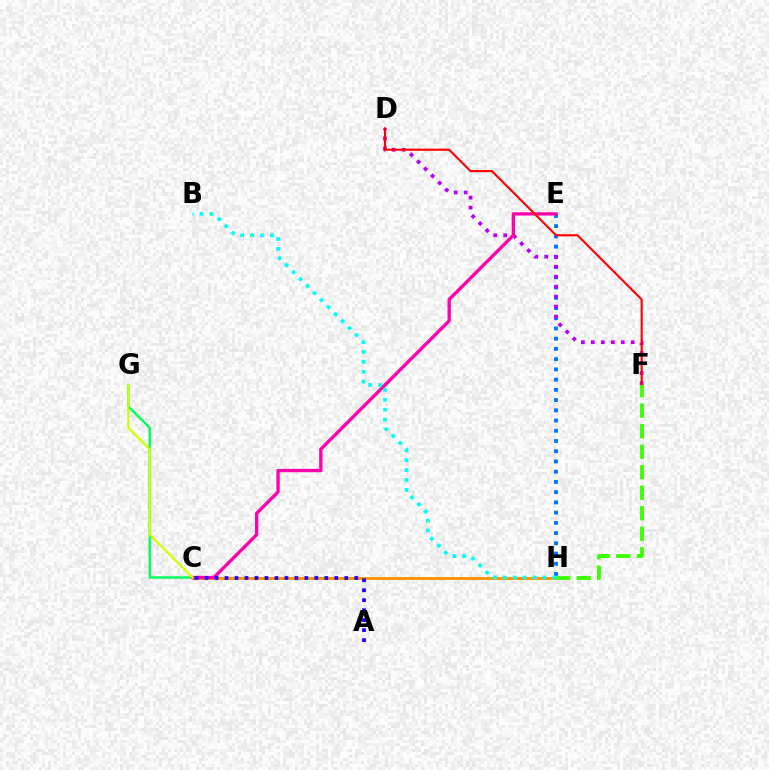{('C', 'G'): [{'color': '#00ff5c', 'line_style': 'solid', 'thickness': 1.73}, {'color': '#d1ff00', 'line_style': 'solid', 'thickness': 1.62}], ('E', 'H'): [{'color': '#0074ff', 'line_style': 'dotted', 'thickness': 2.78}], ('D', 'F'): [{'color': '#b900ff', 'line_style': 'dotted', 'thickness': 2.71}, {'color': '#ff0000', 'line_style': 'solid', 'thickness': 1.52}], ('C', 'H'): [{'color': '#ff9400', 'line_style': 'solid', 'thickness': 2.1}], ('C', 'E'): [{'color': '#ff00ac', 'line_style': 'solid', 'thickness': 2.4}], ('B', 'H'): [{'color': '#00fff6', 'line_style': 'dotted', 'thickness': 2.69}], ('A', 'C'): [{'color': '#2500ff', 'line_style': 'dotted', 'thickness': 2.71}], ('F', 'H'): [{'color': '#3dff00', 'line_style': 'dashed', 'thickness': 2.79}]}